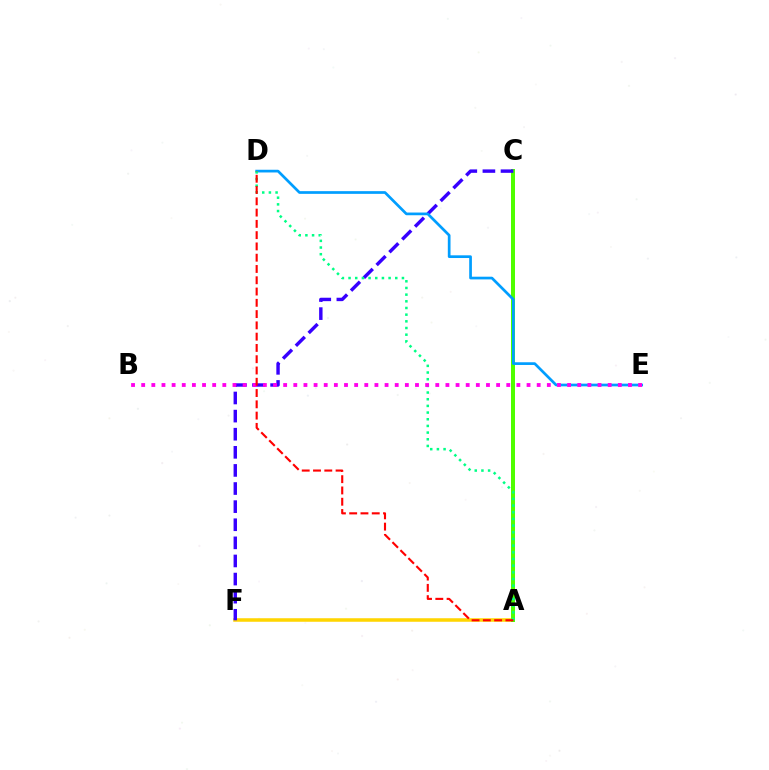{('A', 'F'): [{'color': '#ffd500', 'line_style': 'solid', 'thickness': 2.54}], ('A', 'C'): [{'color': '#4fff00', 'line_style': 'solid', 'thickness': 2.88}], ('C', 'F'): [{'color': '#3700ff', 'line_style': 'dashed', 'thickness': 2.46}], ('D', 'E'): [{'color': '#009eff', 'line_style': 'solid', 'thickness': 1.95}], ('A', 'D'): [{'color': '#00ff86', 'line_style': 'dotted', 'thickness': 1.81}, {'color': '#ff0000', 'line_style': 'dashed', 'thickness': 1.53}], ('B', 'E'): [{'color': '#ff00ed', 'line_style': 'dotted', 'thickness': 2.76}]}